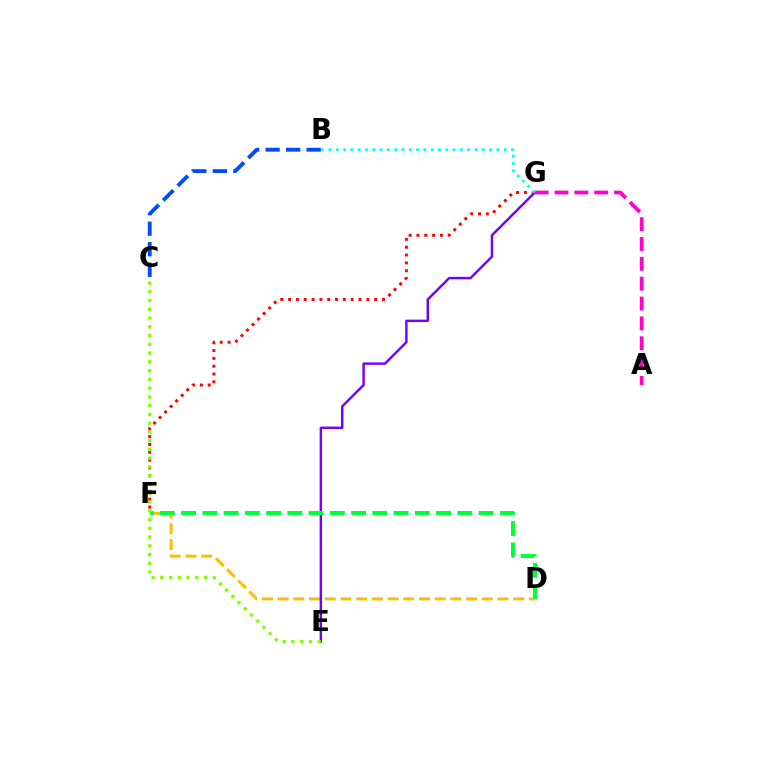{('D', 'F'): [{'color': '#ffbd00', 'line_style': 'dashed', 'thickness': 2.13}, {'color': '#00ff39', 'line_style': 'dashed', 'thickness': 2.89}], ('B', 'C'): [{'color': '#004bff', 'line_style': 'dashed', 'thickness': 2.79}], ('F', 'G'): [{'color': '#ff0000', 'line_style': 'dotted', 'thickness': 2.13}], ('E', 'G'): [{'color': '#7200ff', 'line_style': 'solid', 'thickness': 1.75}], ('A', 'G'): [{'color': '#ff00cf', 'line_style': 'dashed', 'thickness': 2.7}], ('B', 'G'): [{'color': '#00fff6', 'line_style': 'dotted', 'thickness': 1.98}], ('C', 'E'): [{'color': '#84ff00', 'line_style': 'dotted', 'thickness': 2.38}]}